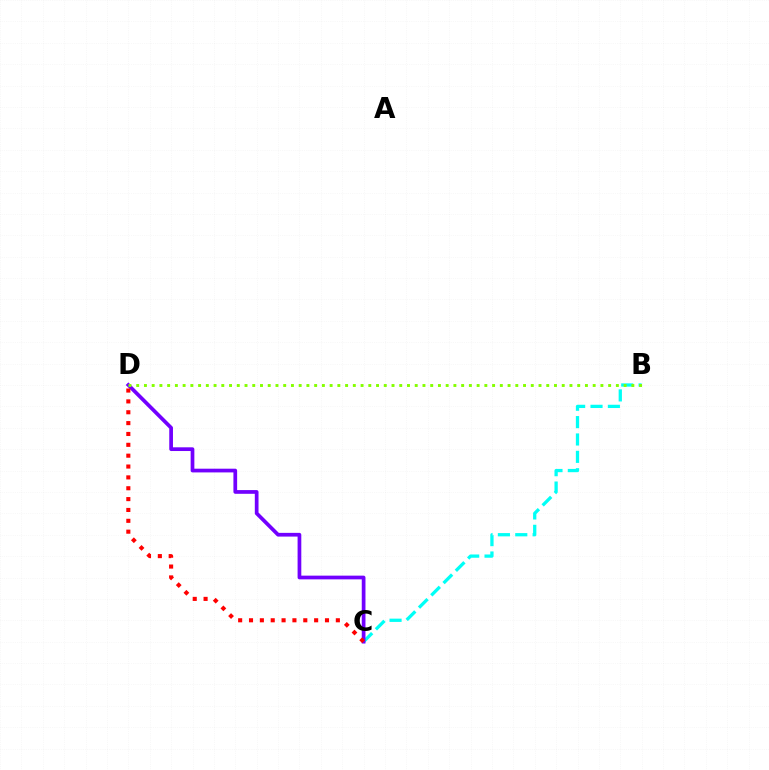{('B', 'C'): [{'color': '#00fff6', 'line_style': 'dashed', 'thickness': 2.36}], ('C', 'D'): [{'color': '#7200ff', 'line_style': 'solid', 'thickness': 2.68}, {'color': '#ff0000', 'line_style': 'dotted', 'thickness': 2.95}], ('B', 'D'): [{'color': '#84ff00', 'line_style': 'dotted', 'thickness': 2.1}]}